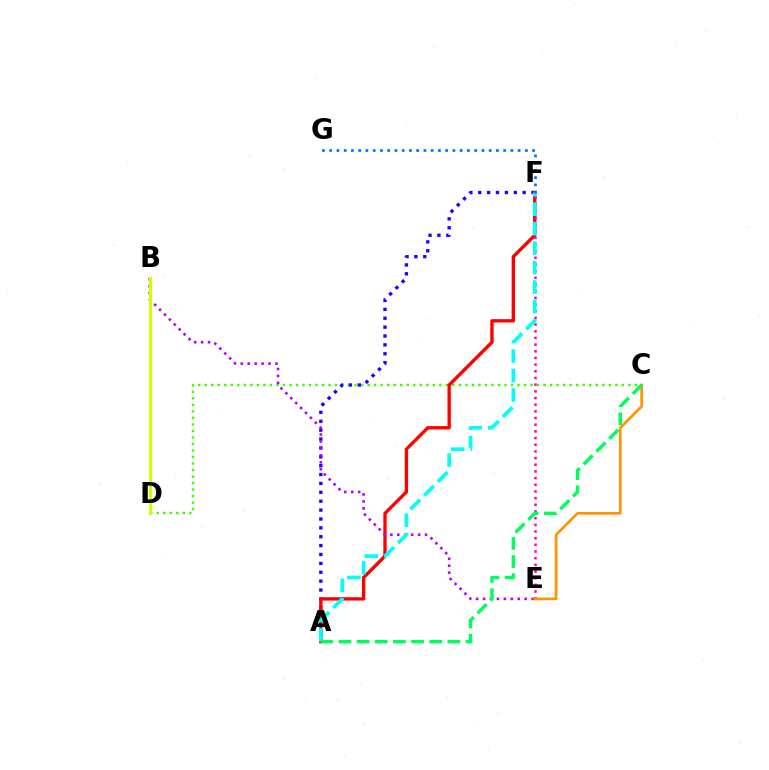{('C', 'D'): [{'color': '#3dff00', 'line_style': 'dotted', 'thickness': 1.77}], ('A', 'F'): [{'color': '#2500ff', 'line_style': 'dotted', 'thickness': 2.41}, {'color': '#ff0000', 'line_style': 'solid', 'thickness': 2.41}, {'color': '#00fff6', 'line_style': 'dashed', 'thickness': 2.64}], ('E', 'F'): [{'color': '#ff00ac', 'line_style': 'dotted', 'thickness': 1.81}], ('B', 'E'): [{'color': '#b900ff', 'line_style': 'dotted', 'thickness': 1.88}], ('C', 'E'): [{'color': '#ff9400', 'line_style': 'solid', 'thickness': 1.94}], ('F', 'G'): [{'color': '#0074ff', 'line_style': 'dotted', 'thickness': 1.97}], ('A', 'C'): [{'color': '#00ff5c', 'line_style': 'dashed', 'thickness': 2.47}], ('B', 'D'): [{'color': '#d1ff00', 'line_style': 'solid', 'thickness': 2.19}]}